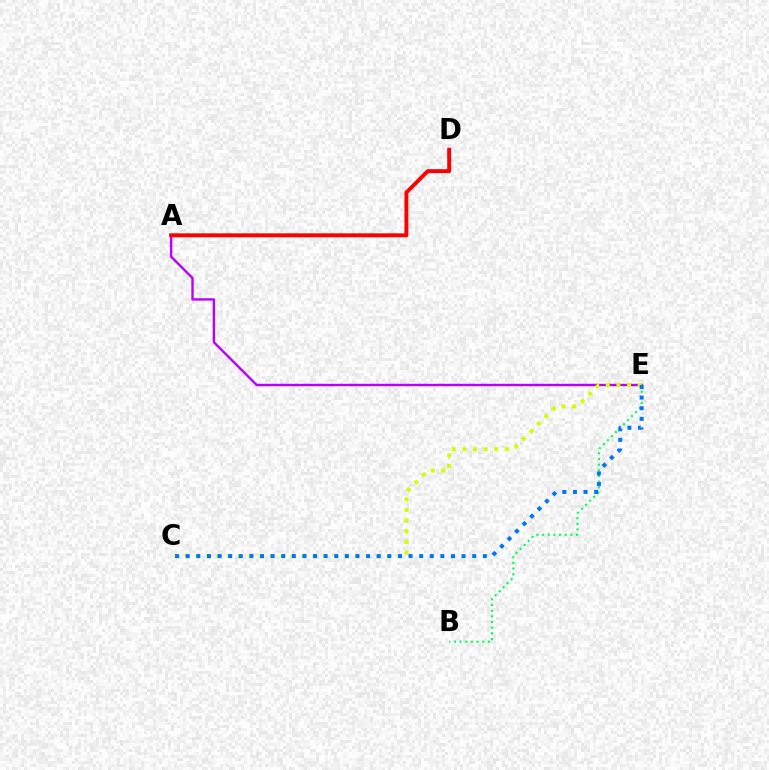{('A', 'E'): [{'color': '#b900ff', 'line_style': 'solid', 'thickness': 1.72}], ('B', 'E'): [{'color': '#00ff5c', 'line_style': 'dotted', 'thickness': 1.54}], ('C', 'E'): [{'color': '#d1ff00', 'line_style': 'dotted', 'thickness': 2.89}, {'color': '#0074ff', 'line_style': 'dotted', 'thickness': 2.88}], ('A', 'D'): [{'color': '#ff0000', 'line_style': 'solid', 'thickness': 2.82}]}